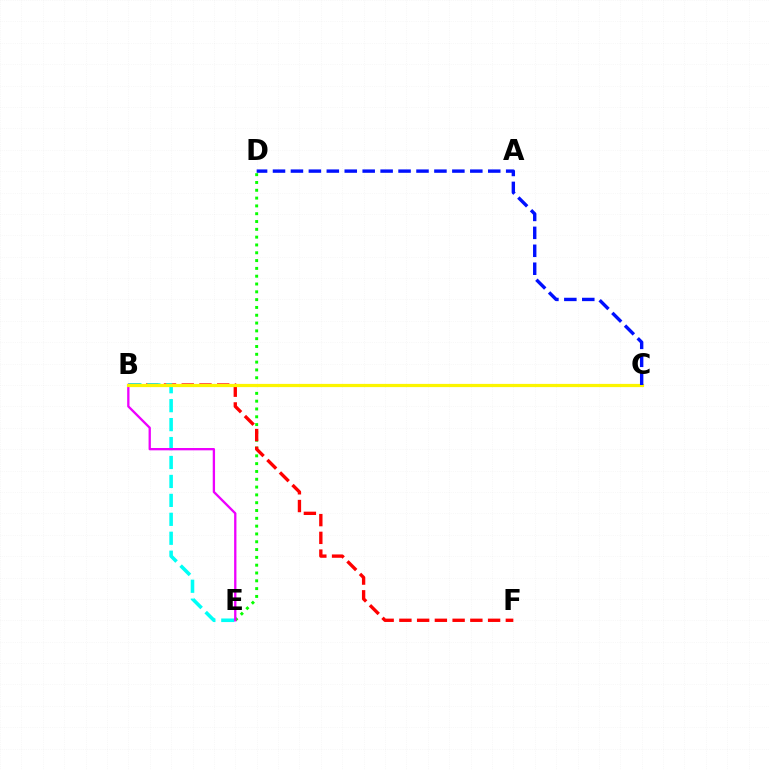{('D', 'E'): [{'color': '#08ff00', 'line_style': 'dotted', 'thickness': 2.12}], ('B', 'F'): [{'color': '#ff0000', 'line_style': 'dashed', 'thickness': 2.41}], ('B', 'E'): [{'color': '#00fff6', 'line_style': 'dashed', 'thickness': 2.57}, {'color': '#ee00ff', 'line_style': 'solid', 'thickness': 1.67}], ('B', 'C'): [{'color': '#fcf500', 'line_style': 'solid', 'thickness': 2.31}], ('C', 'D'): [{'color': '#0010ff', 'line_style': 'dashed', 'thickness': 2.44}]}